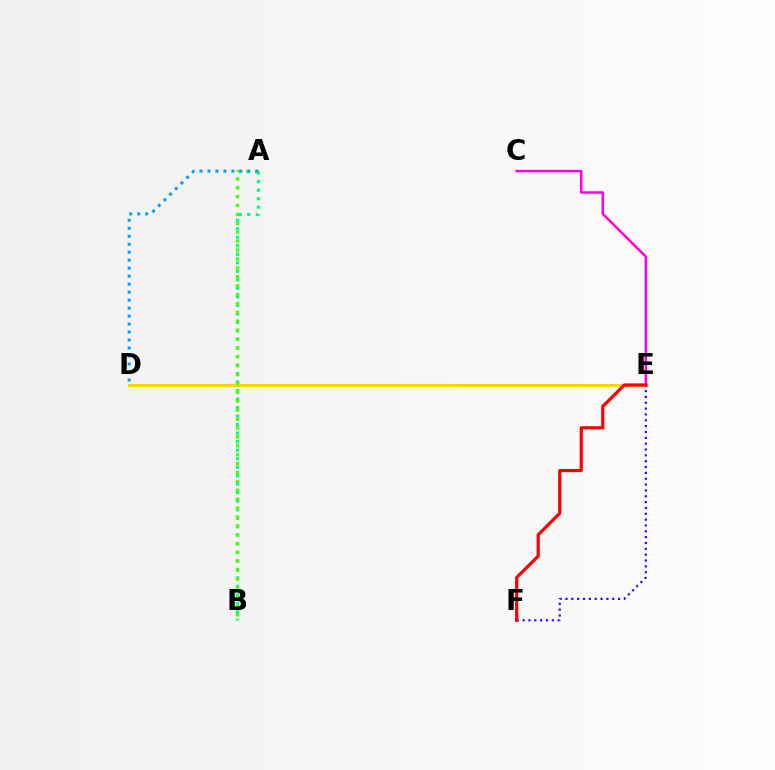{('D', 'E'): [{'color': '#ffd500', 'line_style': 'solid', 'thickness': 2.25}], ('C', 'E'): [{'color': '#ff00ed', 'line_style': 'solid', 'thickness': 1.81}], ('A', 'B'): [{'color': '#00ff86', 'line_style': 'dotted', 'thickness': 2.31}, {'color': '#4fff00', 'line_style': 'dotted', 'thickness': 2.42}], ('A', 'D'): [{'color': '#009eff', 'line_style': 'dotted', 'thickness': 2.17}], ('E', 'F'): [{'color': '#3700ff', 'line_style': 'dotted', 'thickness': 1.59}, {'color': '#ff0000', 'line_style': 'solid', 'thickness': 2.3}]}